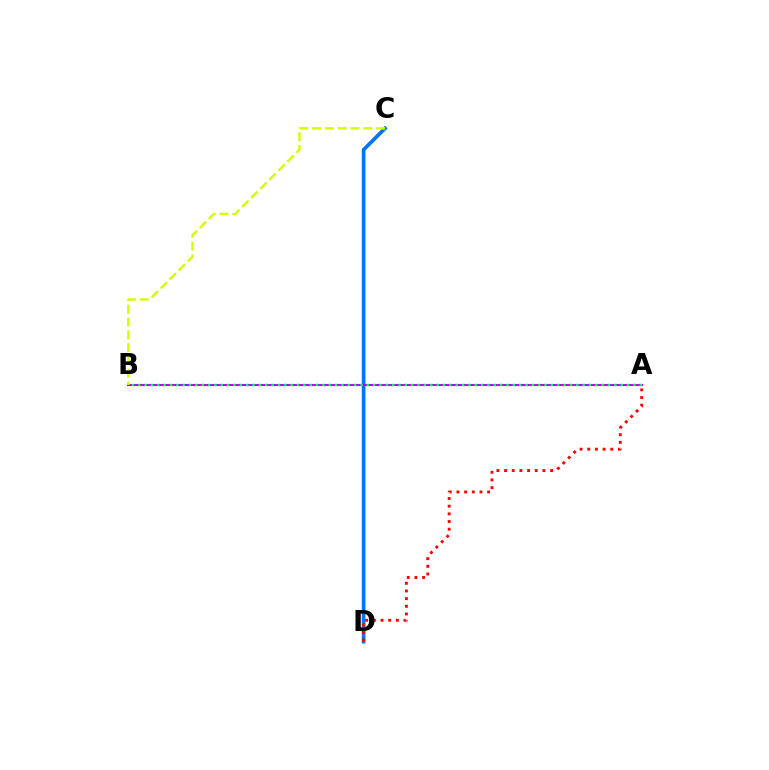{('C', 'D'): [{'color': '#0074ff', 'line_style': 'solid', 'thickness': 2.65}], ('A', 'B'): [{'color': '#b900ff', 'line_style': 'solid', 'thickness': 1.51}, {'color': '#00ff5c', 'line_style': 'dotted', 'thickness': 1.72}], ('A', 'D'): [{'color': '#ff0000', 'line_style': 'dotted', 'thickness': 2.08}], ('B', 'C'): [{'color': '#d1ff00', 'line_style': 'dashed', 'thickness': 1.74}]}